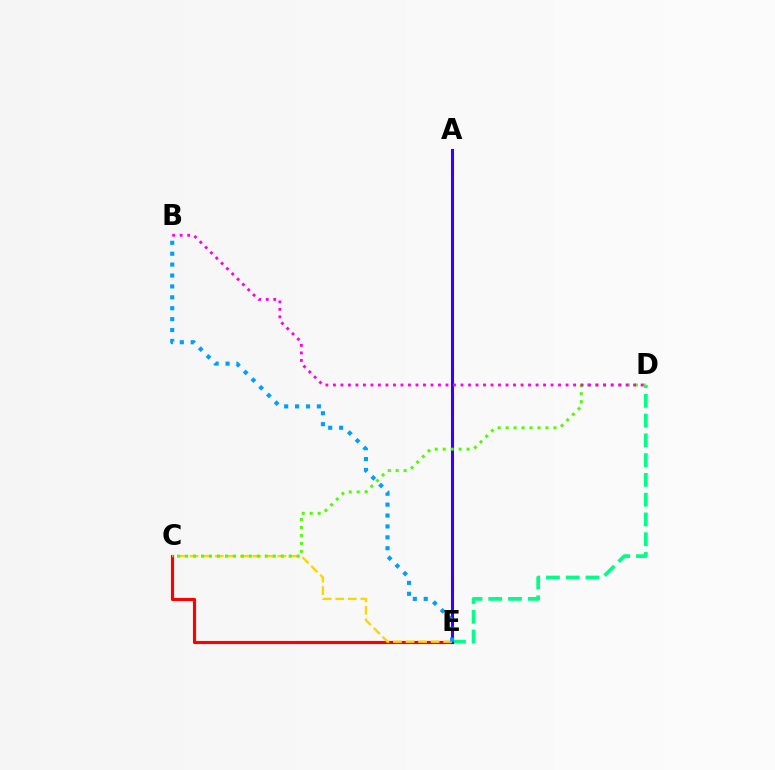{('C', 'E'): [{'color': '#ff0000', 'line_style': 'solid', 'thickness': 2.25}, {'color': '#ffd500', 'line_style': 'dashed', 'thickness': 1.71}], ('D', 'E'): [{'color': '#00ff86', 'line_style': 'dashed', 'thickness': 2.69}], ('A', 'E'): [{'color': '#3700ff', 'line_style': 'solid', 'thickness': 2.2}], ('C', 'D'): [{'color': '#4fff00', 'line_style': 'dotted', 'thickness': 2.17}], ('B', 'E'): [{'color': '#009eff', 'line_style': 'dotted', 'thickness': 2.96}], ('B', 'D'): [{'color': '#ff00ed', 'line_style': 'dotted', 'thickness': 2.04}]}